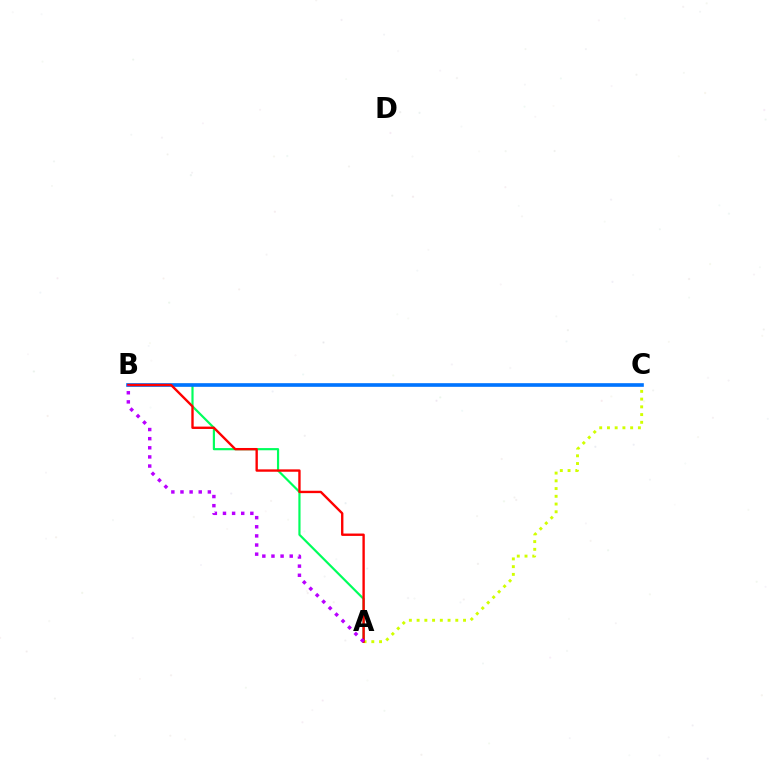{('A', 'B'): [{'color': '#00ff5c', 'line_style': 'solid', 'thickness': 1.57}, {'color': '#ff0000', 'line_style': 'solid', 'thickness': 1.71}, {'color': '#b900ff', 'line_style': 'dotted', 'thickness': 2.48}], ('A', 'C'): [{'color': '#d1ff00', 'line_style': 'dotted', 'thickness': 2.1}], ('B', 'C'): [{'color': '#0074ff', 'line_style': 'solid', 'thickness': 2.62}]}